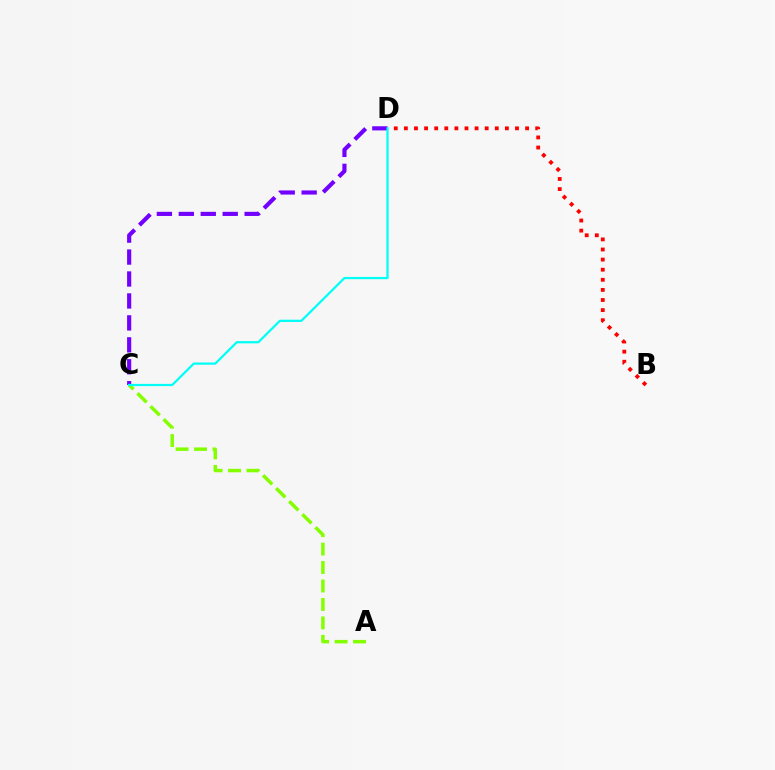{('B', 'D'): [{'color': '#ff0000', 'line_style': 'dotted', 'thickness': 2.74}], ('A', 'C'): [{'color': '#84ff00', 'line_style': 'dashed', 'thickness': 2.51}], ('C', 'D'): [{'color': '#7200ff', 'line_style': 'dashed', 'thickness': 2.98}, {'color': '#00fff6', 'line_style': 'solid', 'thickness': 1.61}]}